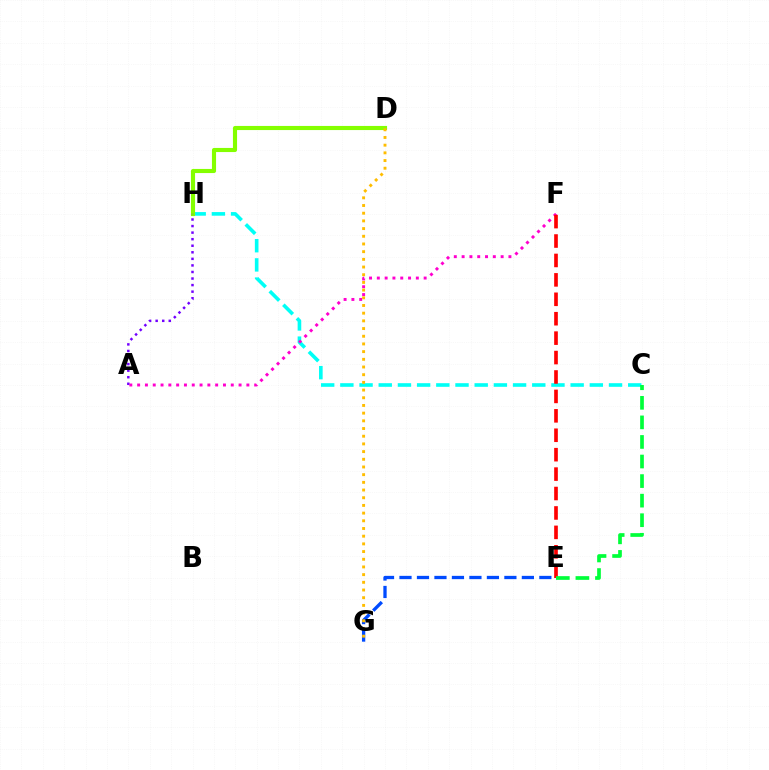{('E', 'G'): [{'color': '#004bff', 'line_style': 'dashed', 'thickness': 2.38}], ('C', 'H'): [{'color': '#00fff6', 'line_style': 'dashed', 'thickness': 2.61}], ('D', 'H'): [{'color': '#84ff00', 'line_style': 'solid', 'thickness': 2.96}], ('A', 'H'): [{'color': '#7200ff', 'line_style': 'dotted', 'thickness': 1.78}], ('A', 'F'): [{'color': '#ff00cf', 'line_style': 'dotted', 'thickness': 2.12}], ('E', 'F'): [{'color': '#ff0000', 'line_style': 'dashed', 'thickness': 2.64}], ('D', 'G'): [{'color': '#ffbd00', 'line_style': 'dotted', 'thickness': 2.09}], ('C', 'E'): [{'color': '#00ff39', 'line_style': 'dashed', 'thickness': 2.66}]}